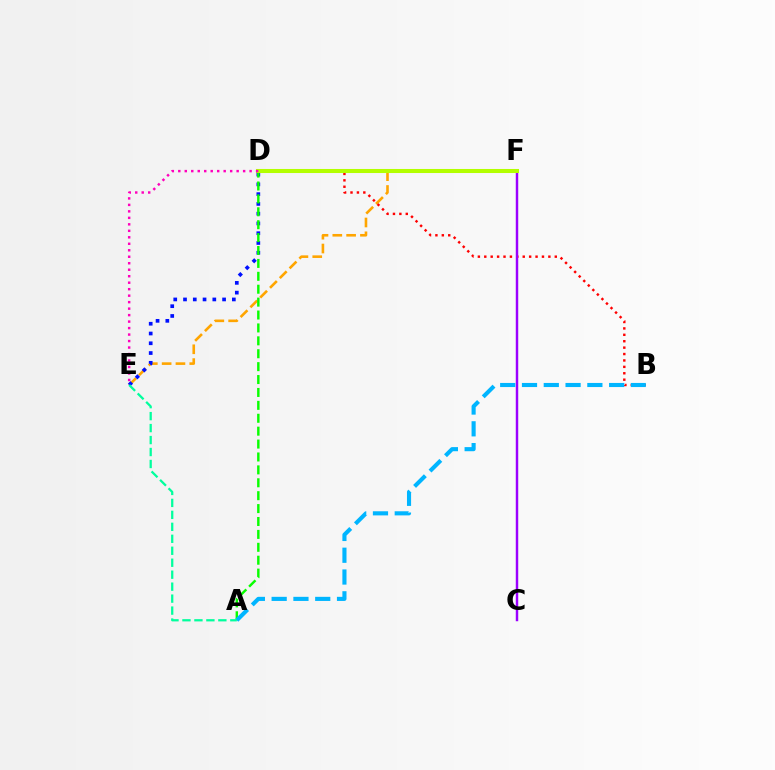{('E', 'F'): [{'color': '#ffa500', 'line_style': 'dashed', 'thickness': 1.88}], ('B', 'D'): [{'color': '#ff0000', 'line_style': 'dotted', 'thickness': 1.74}], ('D', 'E'): [{'color': '#0010ff', 'line_style': 'dotted', 'thickness': 2.65}, {'color': '#ff00bd', 'line_style': 'dotted', 'thickness': 1.76}], ('C', 'F'): [{'color': '#9b00ff', 'line_style': 'solid', 'thickness': 1.77}], ('A', 'D'): [{'color': '#08ff00', 'line_style': 'dashed', 'thickness': 1.75}], ('A', 'B'): [{'color': '#00b5ff', 'line_style': 'dashed', 'thickness': 2.96}], ('A', 'E'): [{'color': '#00ff9d', 'line_style': 'dashed', 'thickness': 1.63}], ('D', 'F'): [{'color': '#b3ff00', 'line_style': 'solid', 'thickness': 2.92}]}